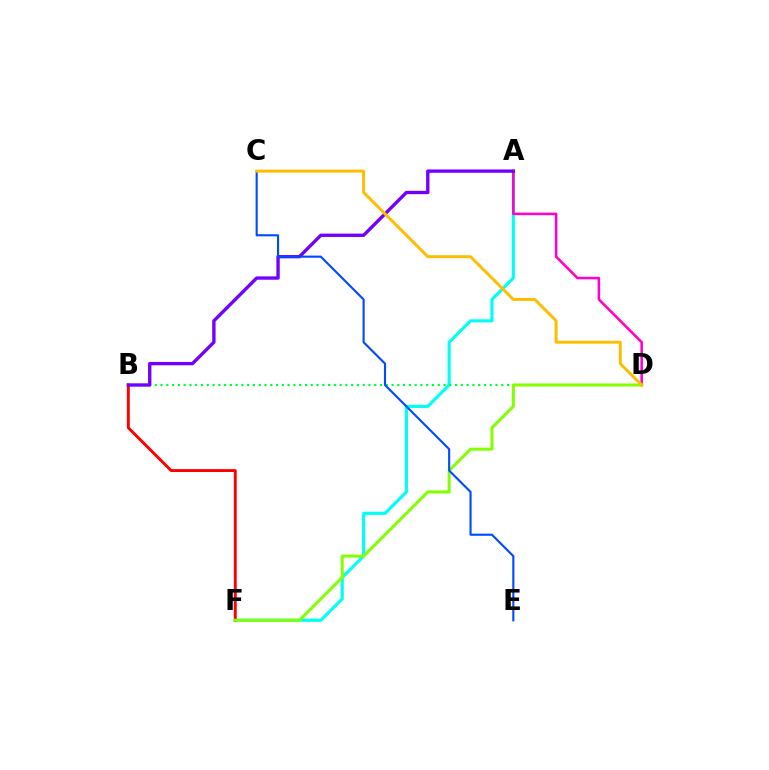{('A', 'F'): [{'color': '#00fff6', 'line_style': 'solid', 'thickness': 2.26}], ('B', 'F'): [{'color': '#ff0000', 'line_style': 'solid', 'thickness': 2.08}], ('B', 'D'): [{'color': '#00ff39', 'line_style': 'dotted', 'thickness': 1.57}], ('A', 'D'): [{'color': '#ff00cf', 'line_style': 'solid', 'thickness': 1.84}], ('D', 'F'): [{'color': '#84ff00', 'line_style': 'solid', 'thickness': 2.17}], ('A', 'B'): [{'color': '#7200ff', 'line_style': 'solid', 'thickness': 2.41}], ('C', 'E'): [{'color': '#004bff', 'line_style': 'solid', 'thickness': 1.53}], ('C', 'D'): [{'color': '#ffbd00', 'line_style': 'solid', 'thickness': 2.12}]}